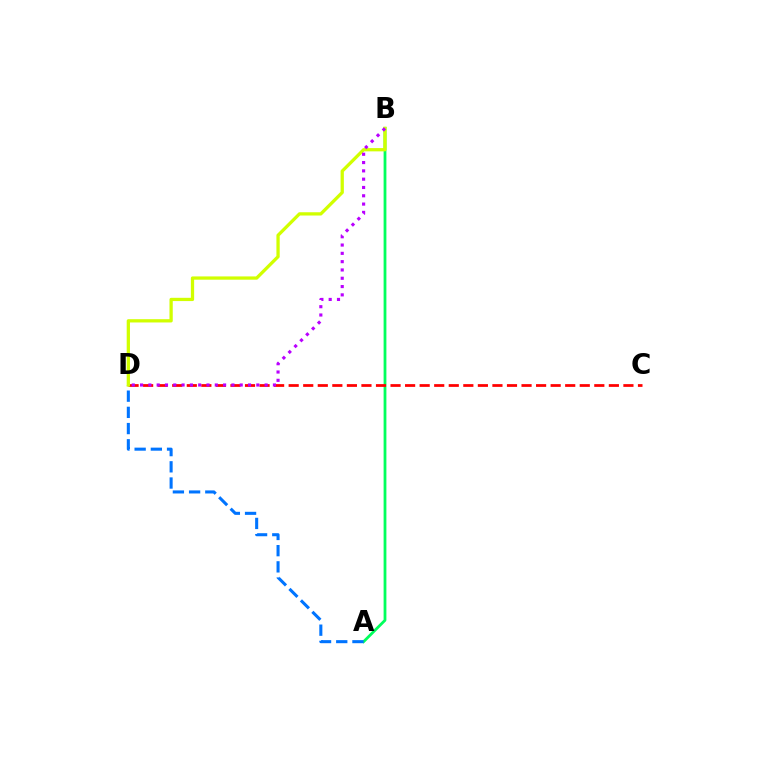{('A', 'B'): [{'color': '#00ff5c', 'line_style': 'solid', 'thickness': 2.01}], ('C', 'D'): [{'color': '#ff0000', 'line_style': 'dashed', 'thickness': 1.98}], ('A', 'D'): [{'color': '#0074ff', 'line_style': 'dashed', 'thickness': 2.2}], ('B', 'D'): [{'color': '#d1ff00', 'line_style': 'solid', 'thickness': 2.36}, {'color': '#b900ff', 'line_style': 'dotted', 'thickness': 2.26}]}